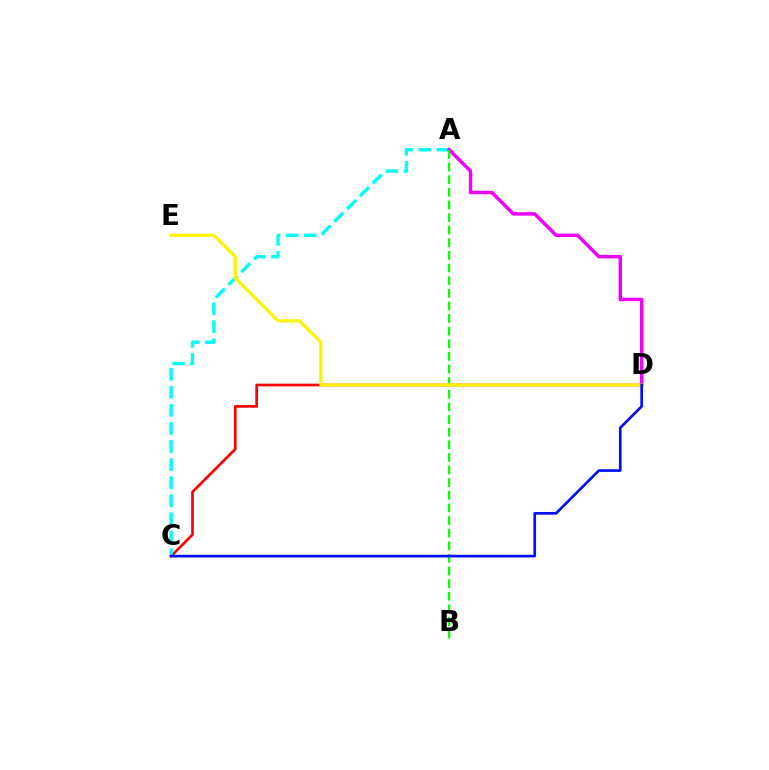{('C', 'D'): [{'color': '#ff0000', 'line_style': 'solid', 'thickness': 1.93}, {'color': '#0010ff', 'line_style': 'solid', 'thickness': 1.94}], ('A', 'C'): [{'color': '#00fff6', 'line_style': 'dashed', 'thickness': 2.45}], ('A', 'D'): [{'color': '#ee00ff', 'line_style': 'solid', 'thickness': 2.49}], ('A', 'B'): [{'color': '#08ff00', 'line_style': 'dashed', 'thickness': 1.72}], ('D', 'E'): [{'color': '#fcf500', 'line_style': 'solid', 'thickness': 2.33}]}